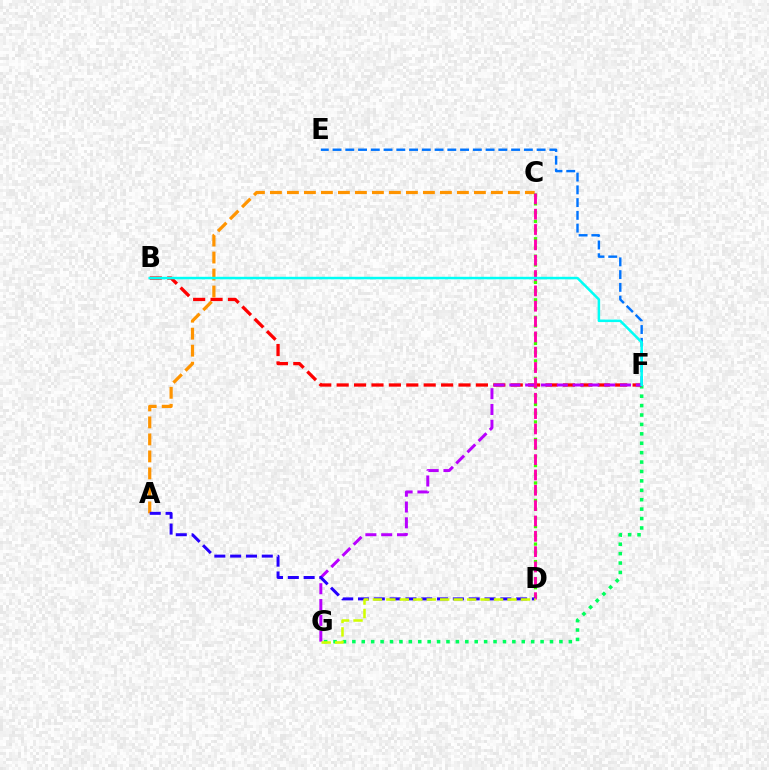{('A', 'C'): [{'color': '#ff9400', 'line_style': 'dashed', 'thickness': 2.31}], ('F', 'G'): [{'color': '#00ff5c', 'line_style': 'dotted', 'thickness': 2.56}, {'color': '#b900ff', 'line_style': 'dashed', 'thickness': 2.15}], ('B', 'F'): [{'color': '#ff0000', 'line_style': 'dashed', 'thickness': 2.36}, {'color': '#00fff6', 'line_style': 'solid', 'thickness': 1.8}], ('C', 'D'): [{'color': '#3dff00', 'line_style': 'dotted', 'thickness': 2.37}, {'color': '#ff00ac', 'line_style': 'dashed', 'thickness': 2.08}], ('A', 'D'): [{'color': '#2500ff', 'line_style': 'dashed', 'thickness': 2.15}], ('E', 'F'): [{'color': '#0074ff', 'line_style': 'dashed', 'thickness': 1.73}], ('D', 'G'): [{'color': '#d1ff00', 'line_style': 'dashed', 'thickness': 1.83}]}